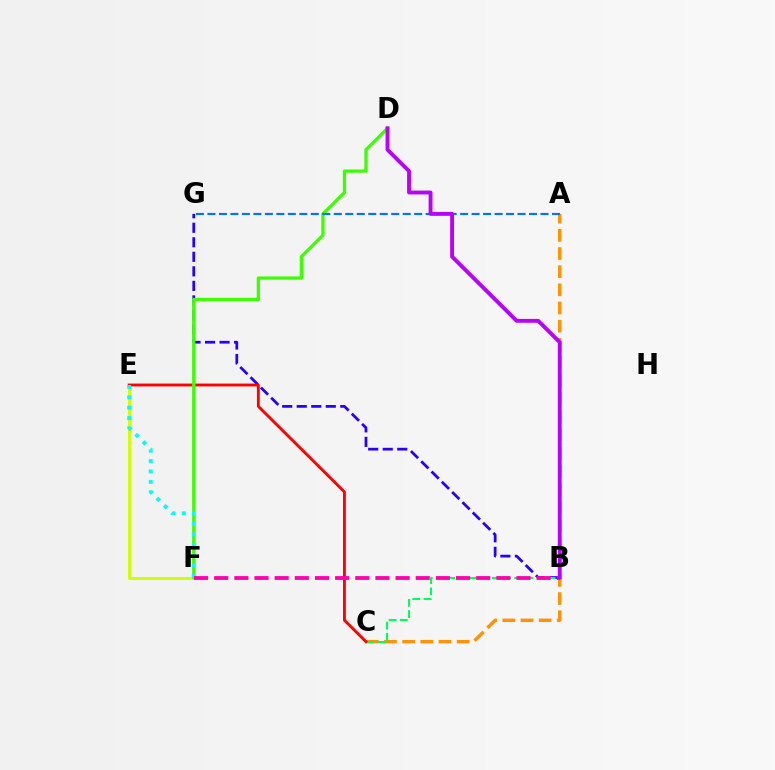{('B', 'G'): [{'color': '#2500ff', 'line_style': 'dashed', 'thickness': 1.97}], ('E', 'F'): [{'color': '#d1ff00', 'line_style': 'solid', 'thickness': 2.13}, {'color': '#00fff6', 'line_style': 'dotted', 'thickness': 2.82}], ('A', 'C'): [{'color': '#ff9400', 'line_style': 'dashed', 'thickness': 2.47}], ('B', 'C'): [{'color': '#00ff5c', 'line_style': 'dashed', 'thickness': 1.52}], ('C', 'E'): [{'color': '#ff0000', 'line_style': 'solid', 'thickness': 2.05}], ('D', 'F'): [{'color': '#3dff00', 'line_style': 'solid', 'thickness': 2.34}], ('A', 'G'): [{'color': '#0074ff', 'line_style': 'dashed', 'thickness': 1.56}], ('B', 'F'): [{'color': '#ff00ac', 'line_style': 'dashed', 'thickness': 2.74}], ('B', 'D'): [{'color': '#b900ff', 'line_style': 'solid', 'thickness': 2.78}]}